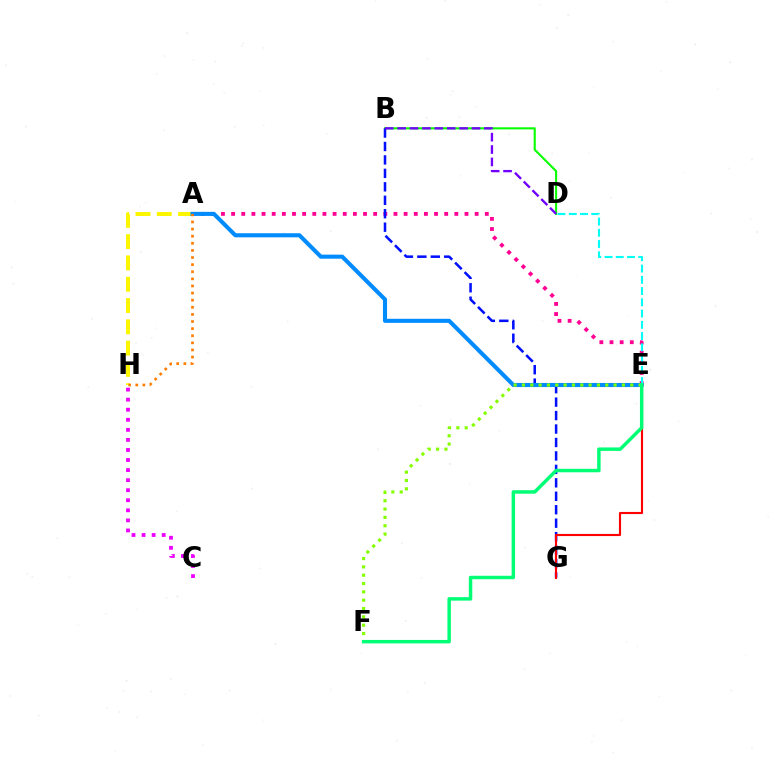{('B', 'D'): [{'color': '#08ff00', 'line_style': 'solid', 'thickness': 1.51}, {'color': '#7200ff', 'line_style': 'dashed', 'thickness': 1.68}], ('A', 'H'): [{'color': '#fcf500', 'line_style': 'dashed', 'thickness': 2.89}, {'color': '#ff7c00', 'line_style': 'dotted', 'thickness': 1.93}], ('A', 'E'): [{'color': '#ff0094', 'line_style': 'dotted', 'thickness': 2.76}, {'color': '#008cff', 'line_style': 'solid', 'thickness': 2.93}], ('B', 'G'): [{'color': '#0010ff', 'line_style': 'dashed', 'thickness': 1.83}], ('C', 'H'): [{'color': '#ee00ff', 'line_style': 'dotted', 'thickness': 2.73}], ('E', 'G'): [{'color': '#ff0000', 'line_style': 'solid', 'thickness': 1.52}], ('D', 'E'): [{'color': '#00fff6', 'line_style': 'dashed', 'thickness': 1.53}], ('E', 'F'): [{'color': '#84ff00', 'line_style': 'dotted', 'thickness': 2.26}, {'color': '#00ff74', 'line_style': 'solid', 'thickness': 2.49}]}